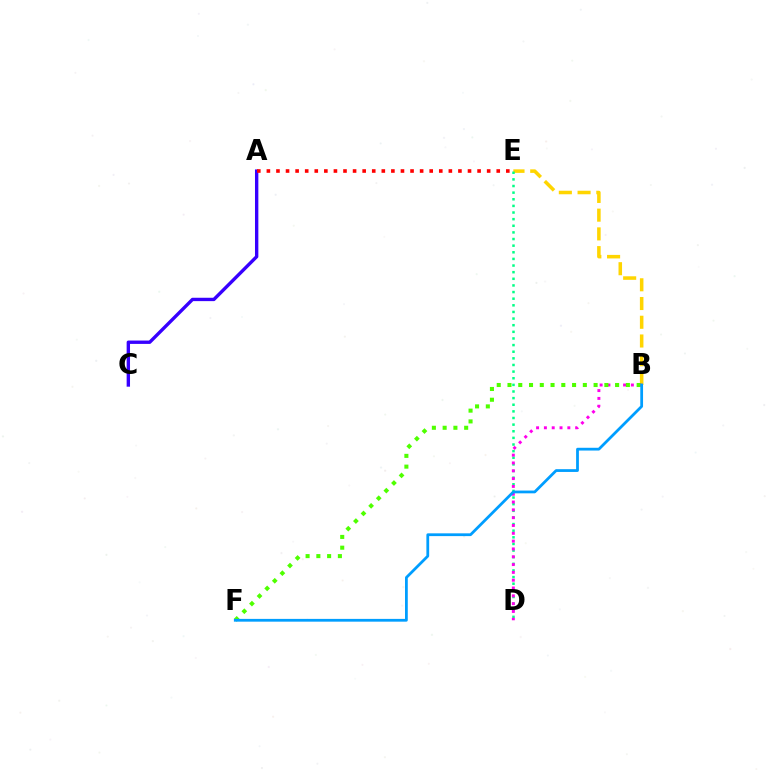{('A', 'C'): [{'color': '#3700ff', 'line_style': 'solid', 'thickness': 2.42}], ('A', 'E'): [{'color': '#ff0000', 'line_style': 'dotted', 'thickness': 2.6}], ('B', 'E'): [{'color': '#ffd500', 'line_style': 'dashed', 'thickness': 2.55}], ('D', 'E'): [{'color': '#00ff86', 'line_style': 'dotted', 'thickness': 1.8}], ('B', 'D'): [{'color': '#ff00ed', 'line_style': 'dotted', 'thickness': 2.12}], ('B', 'F'): [{'color': '#4fff00', 'line_style': 'dotted', 'thickness': 2.92}, {'color': '#009eff', 'line_style': 'solid', 'thickness': 2.0}]}